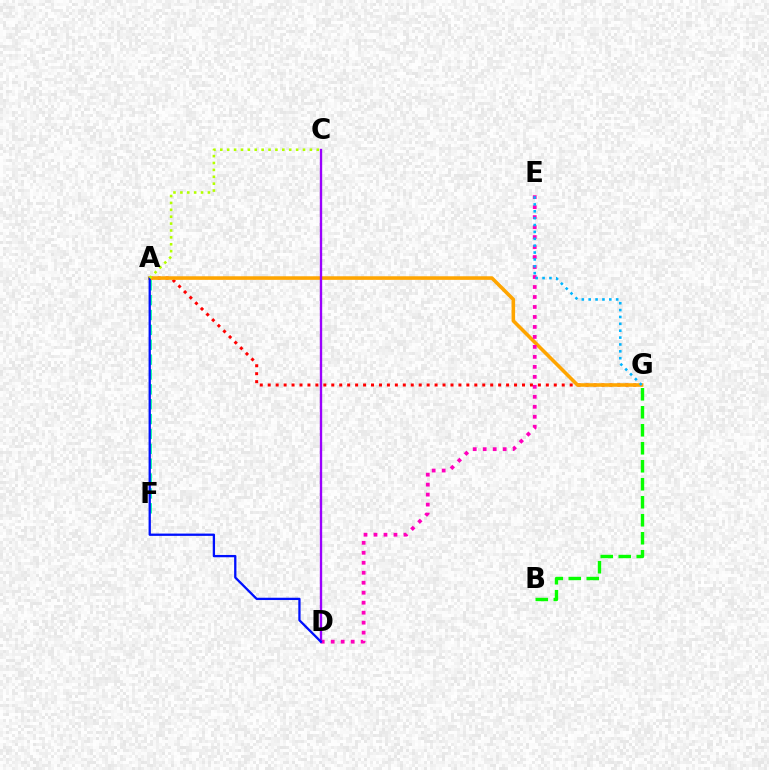{('A', 'G'): [{'color': '#ff0000', 'line_style': 'dotted', 'thickness': 2.16}, {'color': '#ffa500', 'line_style': 'solid', 'thickness': 2.57}], ('A', 'F'): [{'color': '#00ff9d', 'line_style': 'dashed', 'thickness': 2.02}], ('D', 'E'): [{'color': '#ff00bd', 'line_style': 'dotted', 'thickness': 2.71}], ('E', 'G'): [{'color': '#00b5ff', 'line_style': 'dotted', 'thickness': 1.87}], ('C', 'D'): [{'color': '#9b00ff', 'line_style': 'solid', 'thickness': 1.69}], ('A', 'D'): [{'color': '#0010ff', 'line_style': 'solid', 'thickness': 1.65}], ('B', 'G'): [{'color': '#08ff00', 'line_style': 'dashed', 'thickness': 2.44}], ('A', 'C'): [{'color': '#b3ff00', 'line_style': 'dotted', 'thickness': 1.87}]}